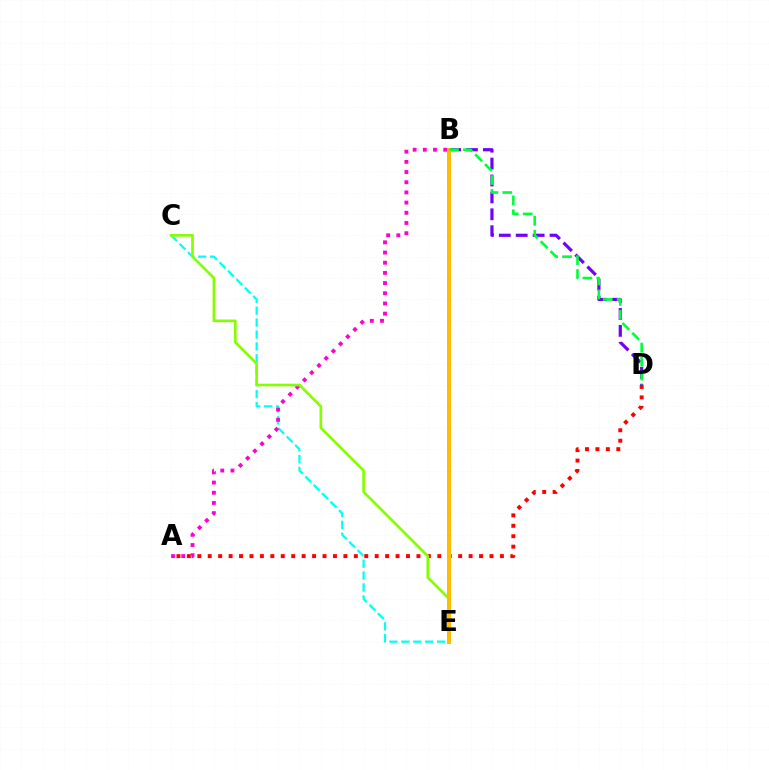{('C', 'E'): [{'color': '#00fff6', 'line_style': 'dashed', 'thickness': 1.62}, {'color': '#84ff00', 'line_style': 'solid', 'thickness': 1.92}], ('B', 'D'): [{'color': '#7200ff', 'line_style': 'dashed', 'thickness': 2.3}, {'color': '#00ff39', 'line_style': 'dashed', 'thickness': 1.89}], ('B', 'E'): [{'color': '#004bff', 'line_style': 'dashed', 'thickness': 2.84}, {'color': '#ffbd00', 'line_style': 'solid', 'thickness': 2.87}], ('A', 'D'): [{'color': '#ff0000', 'line_style': 'dotted', 'thickness': 2.84}], ('A', 'B'): [{'color': '#ff00cf', 'line_style': 'dotted', 'thickness': 2.77}]}